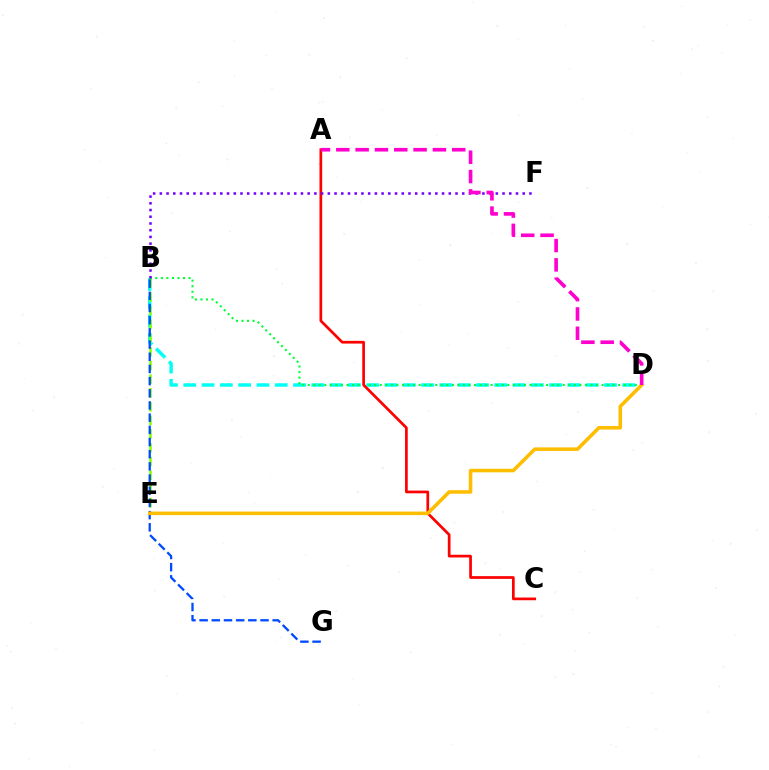{('B', 'D'): [{'color': '#00fff6', 'line_style': 'dashed', 'thickness': 2.49}, {'color': '#00ff39', 'line_style': 'dotted', 'thickness': 1.51}], ('B', 'E'): [{'color': '#84ff00', 'line_style': 'dashed', 'thickness': 1.86}], ('B', 'G'): [{'color': '#004bff', 'line_style': 'dashed', 'thickness': 1.65}], ('A', 'C'): [{'color': '#ff0000', 'line_style': 'solid', 'thickness': 1.95}], ('D', 'E'): [{'color': '#ffbd00', 'line_style': 'solid', 'thickness': 2.55}], ('B', 'F'): [{'color': '#7200ff', 'line_style': 'dotted', 'thickness': 1.83}], ('A', 'D'): [{'color': '#ff00cf', 'line_style': 'dashed', 'thickness': 2.62}]}